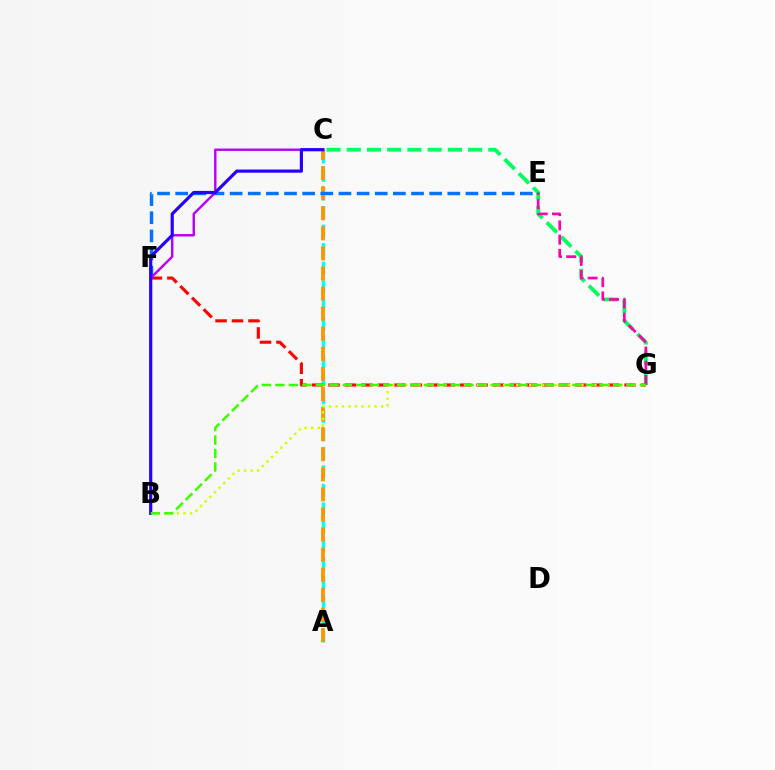{('A', 'C'): [{'color': '#00fff6', 'line_style': 'dashed', 'thickness': 2.52}, {'color': '#ff9400', 'line_style': 'dashed', 'thickness': 2.73}], ('F', 'G'): [{'color': '#ff0000', 'line_style': 'dashed', 'thickness': 2.24}], ('E', 'F'): [{'color': '#0074ff', 'line_style': 'dashed', 'thickness': 2.46}], ('C', 'F'): [{'color': '#b900ff', 'line_style': 'solid', 'thickness': 1.74}], ('C', 'G'): [{'color': '#00ff5c', 'line_style': 'dashed', 'thickness': 2.75}], ('B', 'G'): [{'color': '#d1ff00', 'line_style': 'dotted', 'thickness': 1.77}, {'color': '#3dff00', 'line_style': 'dashed', 'thickness': 1.83}], ('B', 'C'): [{'color': '#2500ff', 'line_style': 'solid', 'thickness': 2.28}], ('E', 'G'): [{'color': '#ff00ac', 'line_style': 'dashed', 'thickness': 1.94}]}